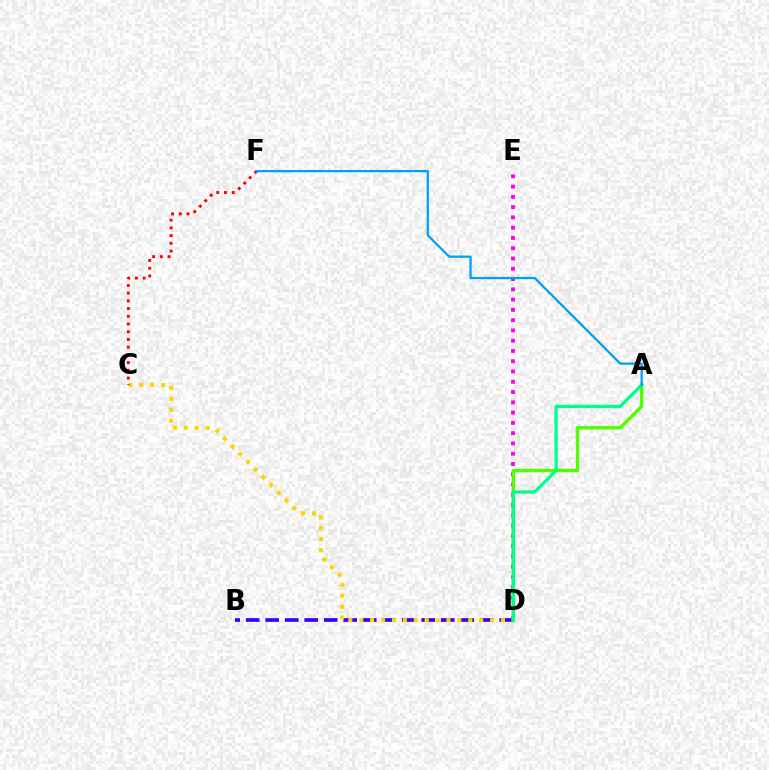{('B', 'D'): [{'color': '#3700ff', 'line_style': 'dashed', 'thickness': 2.65}], ('C', 'D'): [{'color': '#ffd500', 'line_style': 'dotted', 'thickness': 2.96}], ('D', 'E'): [{'color': '#ff00ed', 'line_style': 'dotted', 'thickness': 2.79}], ('A', 'D'): [{'color': '#4fff00', 'line_style': 'solid', 'thickness': 2.43}, {'color': '#00ff86', 'line_style': 'solid', 'thickness': 2.34}], ('C', 'F'): [{'color': '#ff0000', 'line_style': 'dotted', 'thickness': 2.1}], ('A', 'F'): [{'color': '#009eff', 'line_style': 'solid', 'thickness': 1.63}]}